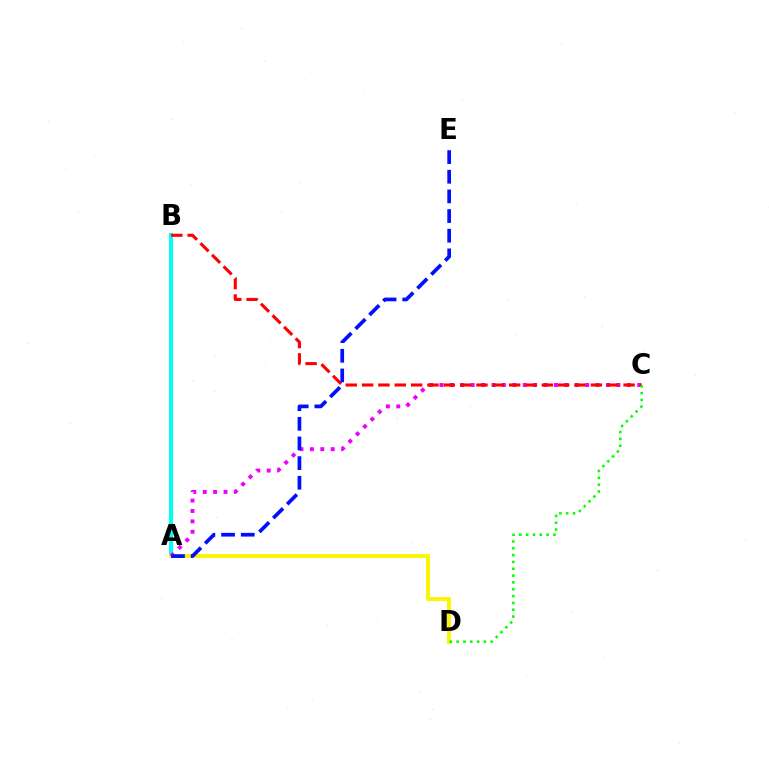{('A', 'B'): [{'color': '#00fff6', 'line_style': 'solid', 'thickness': 2.88}], ('A', 'D'): [{'color': '#fcf500', 'line_style': 'solid', 'thickness': 2.82}], ('A', 'C'): [{'color': '#ee00ff', 'line_style': 'dotted', 'thickness': 2.83}], ('B', 'C'): [{'color': '#ff0000', 'line_style': 'dashed', 'thickness': 2.22}], ('C', 'D'): [{'color': '#08ff00', 'line_style': 'dotted', 'thickness': 1.86}], ('A', 'E'): [{'color': '#0010ff', 'line_style': 'dashed', 'thickness': 2.67}]}